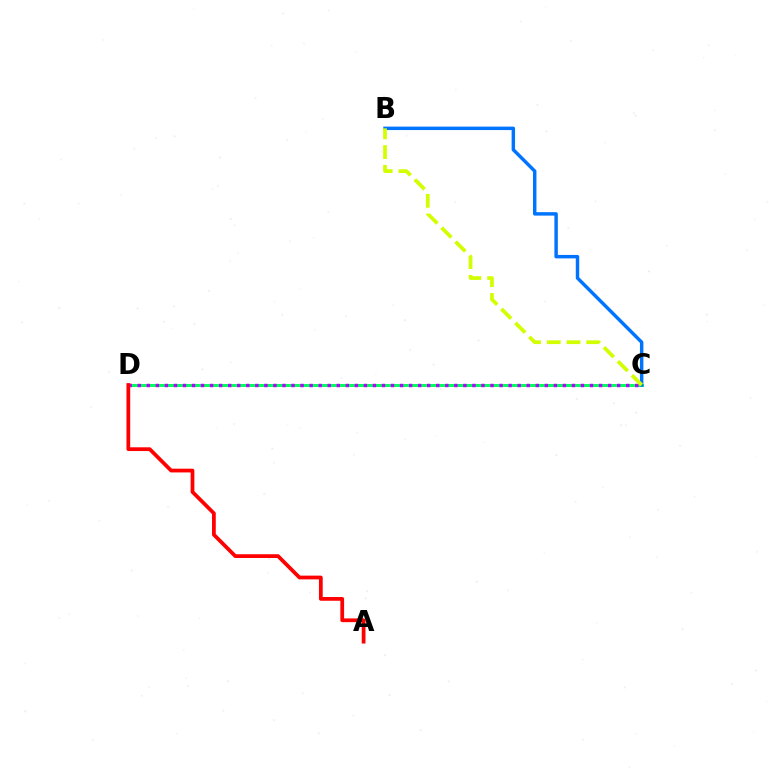{('C', 'D'): [{'color': '#00ff5c', 'line_style': 'solid', 'thickness': 2.15}, {'color': '#b900ff', 'line_style': 'dotted', 'thickness': 2.46}], ('A', 'D'): [{'color': '#ff0000', 'line_style': 'solid', 'thickness': 2.7}], ('B', 'C'): [{'color': '#0074ff', 'line_style': 'solid', 'thickness': 2.48}, {'color': '#d1ff00', 'line_style': 'dashed', 'thickness': 2.68}]}